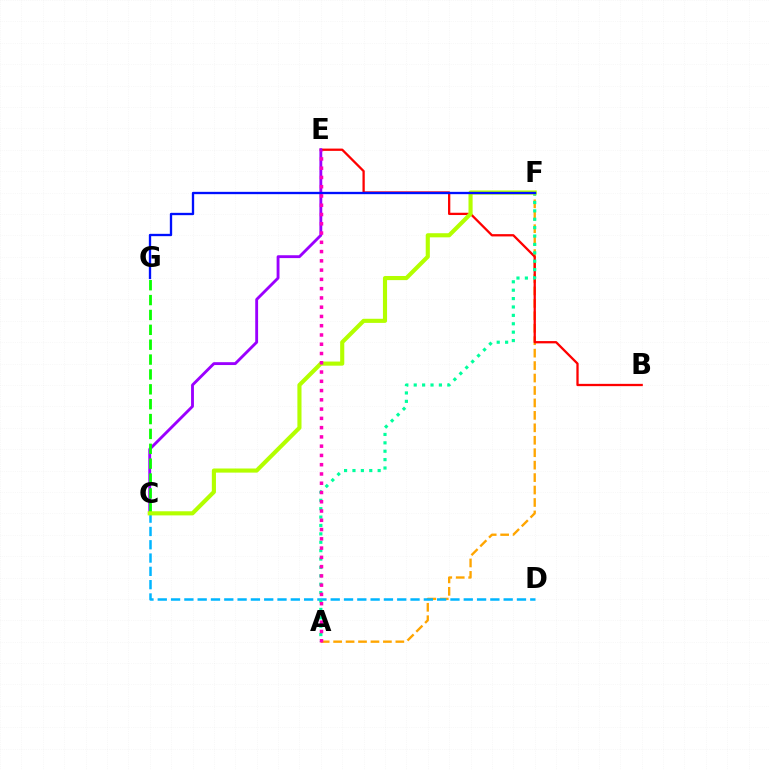{('A', 'F'): [{'color': '#ffa500', 'line_style': 'dashed', 'thickness': 1.69}, {'color': '#00ff9d', 'line_style': 'dotted', 'thickness': 2.28}], ('C', 'D'): [{'color': '#00b5ff', 'line_style': 'dashed', 'thickness': 1.81}], ('B', 'E'): [{'color': '#ff0000', 'line_style': 'solid', 'thickness': 1.65}], ('C', 'E'): [{'color': '#9b00ff', 'line_style': 'solid', 'thickness': 2.06}], ('C', 'G'): [{'color': '#08ff00', 'line_style': 'dashed', 'thickness': 2.02}], ('C', 'F'): [{'color': '#b3ff00', 'line_style': 'solid', 'thickness': 2.97}], ('F', 'G'): [{'color': '#0010ff', 'line_style': 'solid', 'thickness': 1.68}], ('A', 'E'): [{'color': '#ff00bd', 'line_style': 'dotted', 'thickness': 2.52}]}